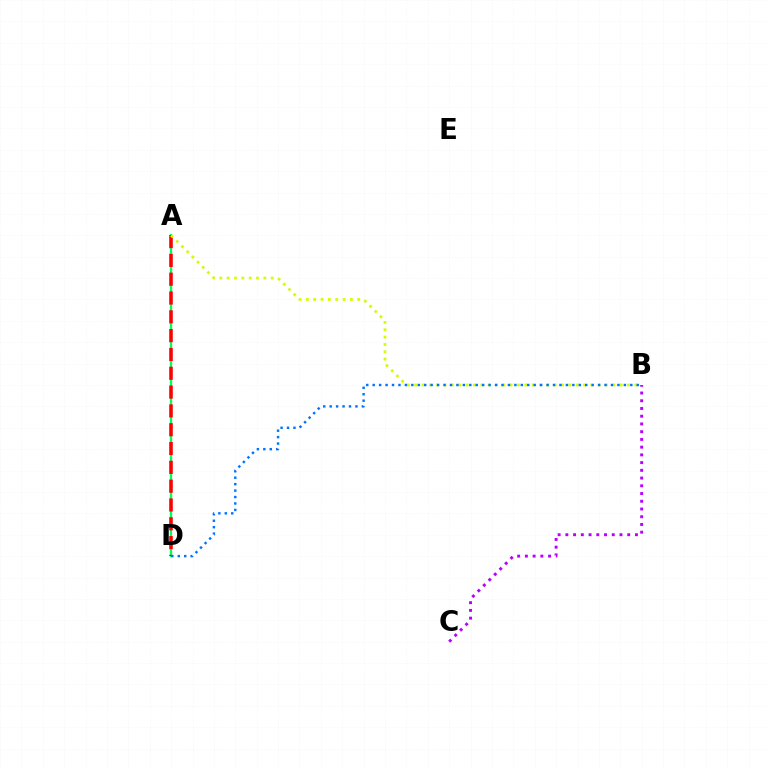{('A', 'D'): [{'color': '#00ff5c', 'line_style': 'solid', 'thickness': 1.67}, {'color': '#ff0000', 'line_style': 'dashed', 'thickness': 2.56}], ('B', 'C'): [{'color': '#b900ff', 'line_style': 'dotted', 'thickness': 2.1}], ('A', 'B'): [{'color': '#d1ff00', 'line_style': 'dotted', 'thickness': 1.99}], ('B', 'D'): [{'color': '#0074ff', 'line_style': 'dotted', 'thickness': 1.75}]}